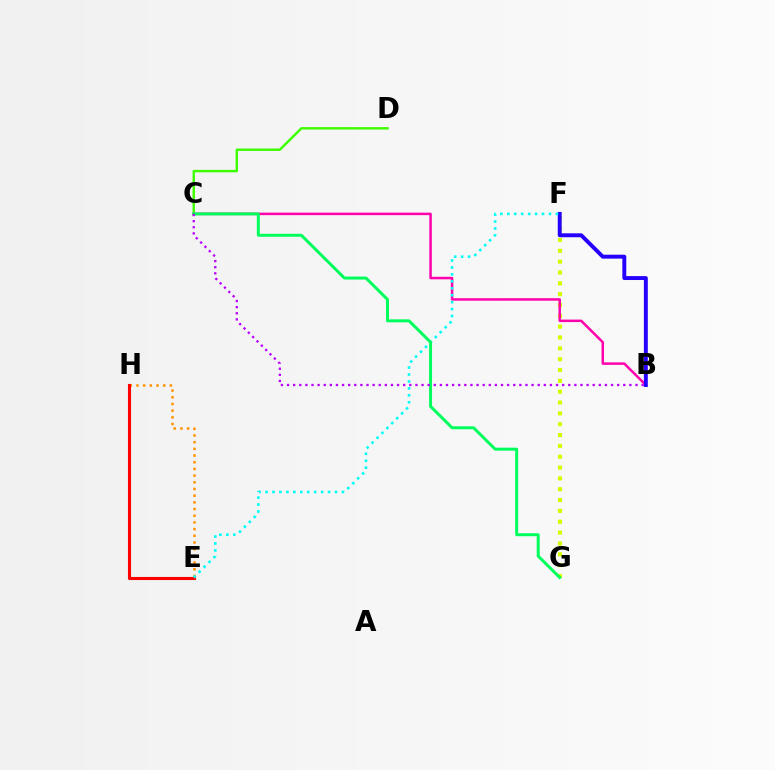{('F', 'G'): [{'color': '#d1ff00', 'line_style': 'dotted', 'thickness': 2.94}], ('C', 'D'): [{'color': '#3dff00', 'line_style': 'solid', 'thickness': 1.75}], ('E', 'H'): [{'color': '#0074ff', 'line_style': 'dashed', 'thickness': 1.86}, {'color': '#ff9400', 'line_style': 'dotted', 'thickness': 1.82}, {'color': '#ff0000', 'line_style': 'solid', 'thickness': 2.22}], ('B', 'C'): [{'color': '#ff00ac', 'line_style': 'solid', 'thickness': 1.8}, {'color': '#b900ff', 'line_style': 'dotted', 'thickness': 1.66}], ('B', 'F'): [{'color': '#2500ff', 'line_style': 'solid', 'thickness': 2.83}], ('E', 'F'): [{'color': '#00fff6', 'line_style': 'dotted', 'thickness': 1.89}], ('C', 'G'): [{'color': '#00ff5c', 'line_style': 'solid', 'thickness': 2.14}]}